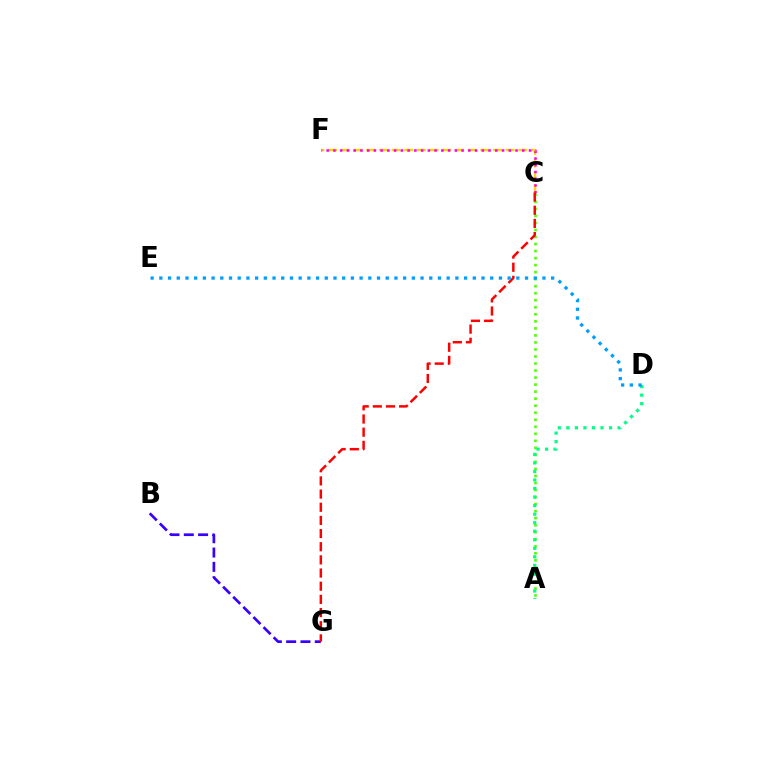{('C', 'F'): [{'color': '#ffd500', 'line_style': 'dashed', 'thickness': 1.72}, {'color': '#ff00ed', 'line_style': 'dotted', 'thickness': 1.83}], ('B', 'G'): [{'color': '#3700ff', 'line_style': 'dashed', 'thickness': 1.94}], ('A', 'C'): [{'color': '#4fff00', 'line_style': 'dotted', 'thickness': 1.91}], ('C', 'G'): [{'color': '#ff0000', 'line_style': 'dashed', 'thickness': 1.79}], ('A', 'D'): [{'color': '#00ff86', 'line_style': 'dotted', 'thickness': 2.32}], ('D', 'E'): [{'color': '#009eff', 'line_style': 'dotted', 'thickness': 2.37}]}